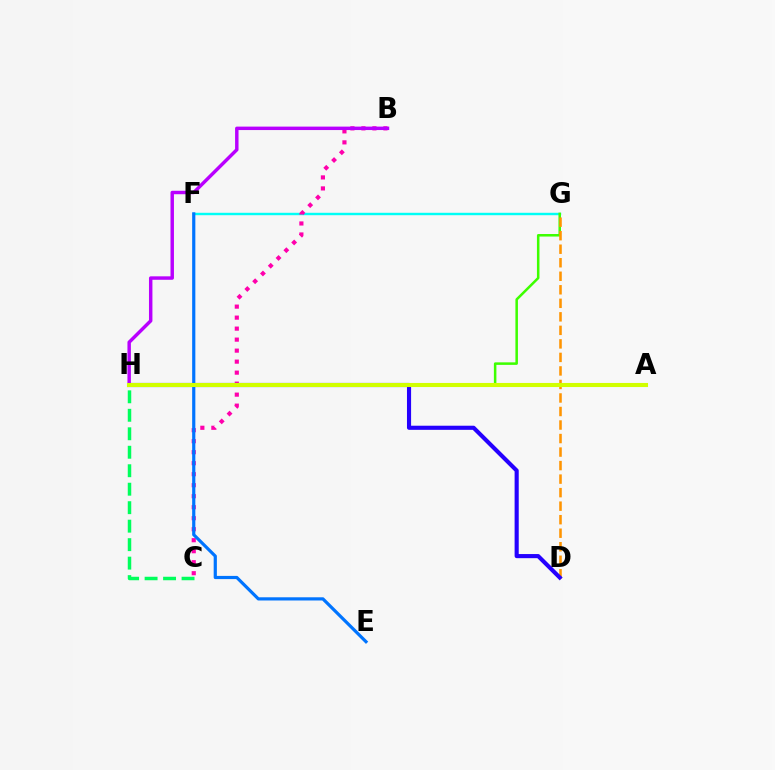{('F', 'G'): [{'color': '#00fff6', 'line_style': 'solid', 'thickness': 1.74}], ('G', 'H'): [{'color': '#3dff00', 'line_style': 'solid', 'thickness': 1.82}], ('A', 'H'): [{'color': '#ff0000', 'line_style': 'dotted', 'thickness': 2.08}, {'color': '#d1ff00', 'line_style': 'solid', 'thickness': 2.94}], ('D', 'G'): [{'color': '#ff9400', 'line_style': 'dashed', 'thickness': 1.84}], ('B', 'C'): [{'color': '#ff00ac', 'line_style': 'dotted', 'thickness': 2.99}], ('E', 'F'): [{'color': '#0074ff', 'line_style': 'solid', 'thickness': 2.3}], ('B', 'H'): [{'color': '#b900ff', 'line_style': 'solid', 'thickness': 2.48}], ('C', 'H'): [{'color': '#00ff5c', 'line_style': 'dashed', 'thickness': 2.51}], ('D', 'H'): [{'color': '#2500ff', 'line_style': 'solid', 'thickness': 2.97}]}